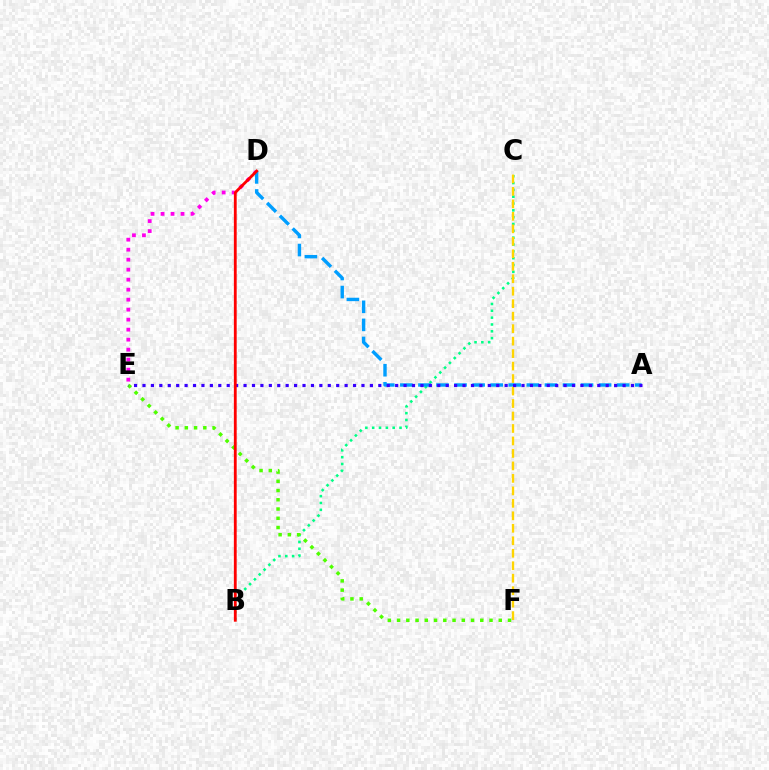{('D', 'E'): [{'color': '#ff00ed', 'line_style': 'dotted', 'thickness': 2.72}], ('B', 'C'): [{'color': '#00ff86', 'line_style': 'dotted', 'thickness': 1.86}], ('A', 'D'): [{'color': '#009eff', 'line_style': 'dashed', 'thickness': 2.45}], ('C', 'F'): [{'color': '#ffd500', 'line_style': 'dashed', 'thickness': 1.7}], ('E', 'F'): [{'color': '#4fff00', 'line_style': 'dotted', 'thickness': 2.51}], ('A', 'E'): [{'color': '#3700ff', 'line_style': 'dotted', 'thickness': 2.29}], ('B', 'D'): [{'color': '#ff0000', 'line_style': 'solid', 'thickness': 2.02}]}